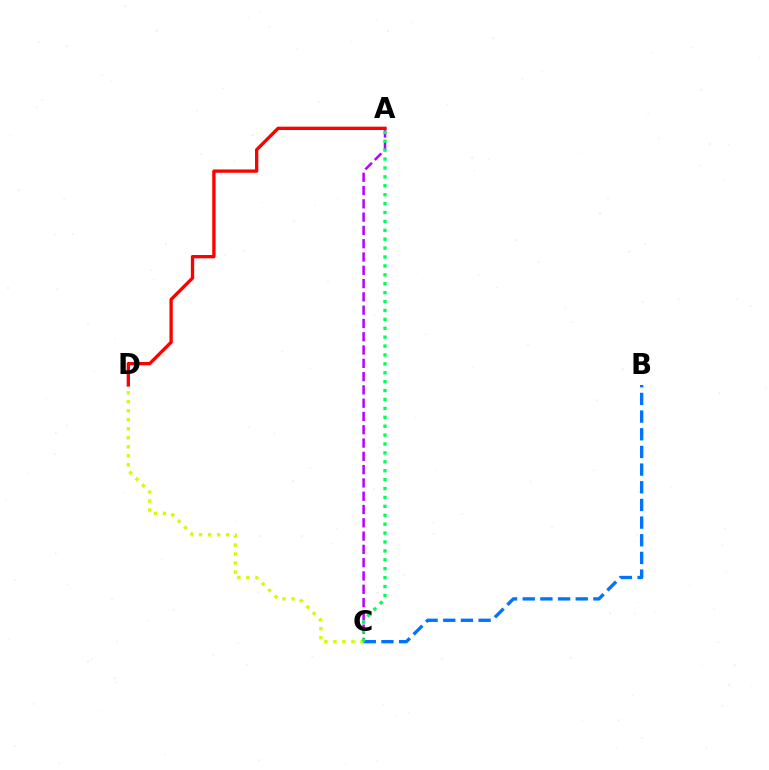{('A', 'C'): [{'color': '#b900ff', 'line_style': 'dashed', 'thickness': 1.81}, {'color': '#00ff5c', 'line_style': 'dotted', 'thickness': 2.42}], ('C', 'D'): [{'color': '#d1ff00', 'line_style': 'dotted', 'thickness': 2.45}], ('A', 'D'): [{'color': '#ff0000', 'line_style': 'solid', 'thickness': 2.39}], ('B', 'C'): [{'color': '#0074ff', 'line_style': 'dashed', 'thickness': 2.4}]}